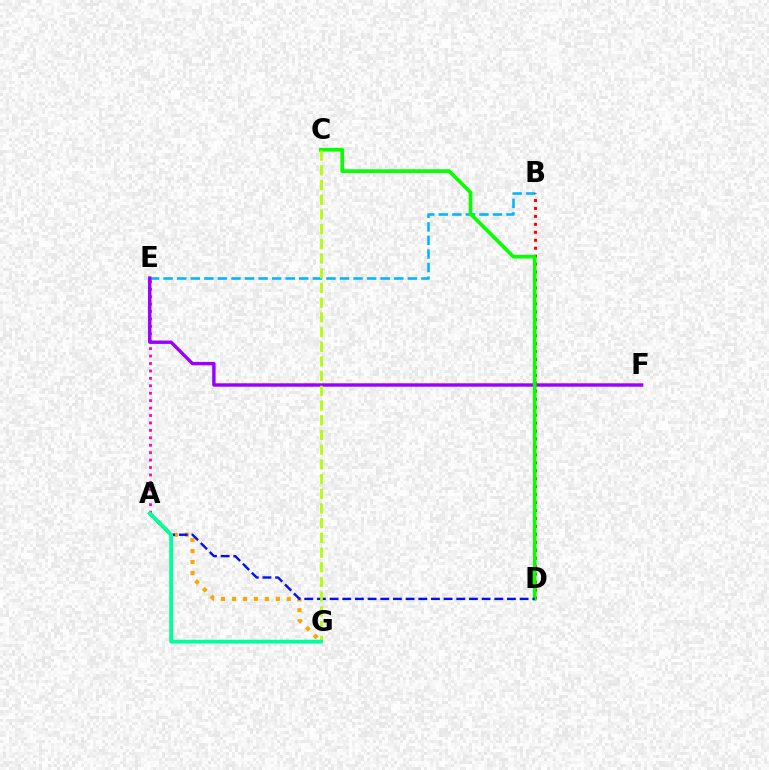{('A', 'G'): [{'color': '#ffa500', 'line_style': 'dotted', 'thickness': 2.98}, {'color': '#00ff9d', 'line_style': 'solid', 'thickness': 2.74}], ('B', 'E'): [{'color': '#00b5ff', 'line_style': 'dashed', 'thickness': 1.84}], ('A', 'E'): [{'color': '#ff00bd', 'line_style': 'dotted', 'thickness': 2.02}], ('E', 'F'): [{'color': '#9b00ff', 'line_style': 'solid', 'thickness': 2.45}], ('B', 'D'): [{'color': '#ff0000', 'line_style': 'dotted', 'thickness': 2.16}], ('C', 'D'): [{'color': '#08ff00', 'line_style': 'solid', 'thickness': 2.65}], ('A', 'D'): [{'color': '#0010ff', 'line_style': 'dashed', 'thickness': 1.72}], ('C', 'G'): [{'color': '#b3ff00', 'line_style': 'dashed', 'thickness': 2.0}]}